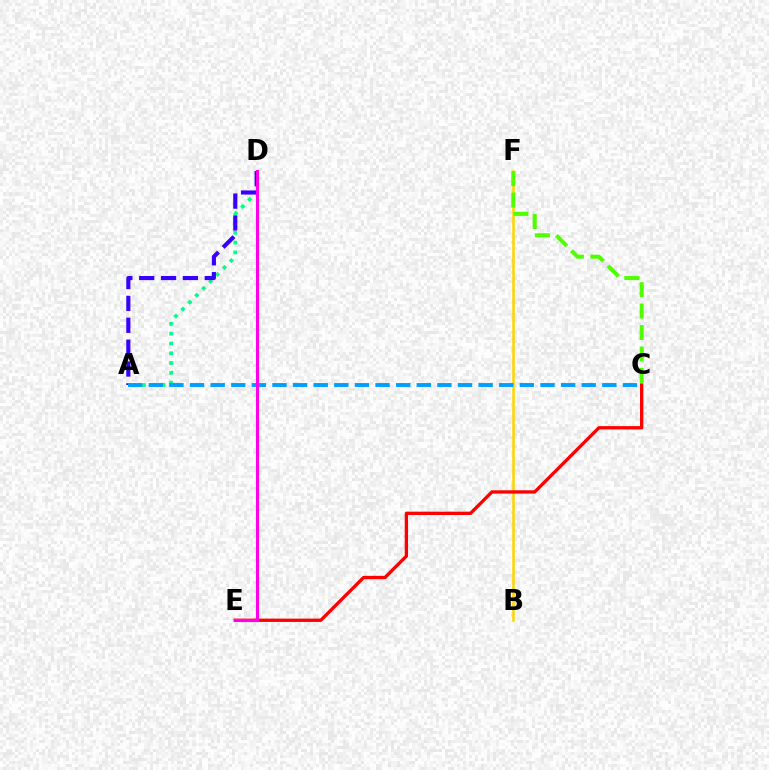{('B', 'F'): [{'color': '#ffd500', 'line_style': 'solid', 'thickness': 1.83}], ('A', 'D'): [{'color': '#00ff86', 'line_style': 'dotted', 'thickness': 2.66}, {'color': '#3700ff', 'line_style': 'dashed', 'thickness': 2.97}], ('C', 'F'): [{'color': '#4fff00', 'line_style': 'dashed', 'thickness': 2.91}], ('A', 'C'): [{'color': '#009eff', 'line_style': 'dashed', 'thickness': 2.8}], ('C', 'E'): [{'color': '#ff0000', 'line_style': 'solid', 'thickness': 2.38}], ('D', 'E'): [{'color': '#ff00ed', 'line_style': 'solid', 'thickness': 2.23}]}